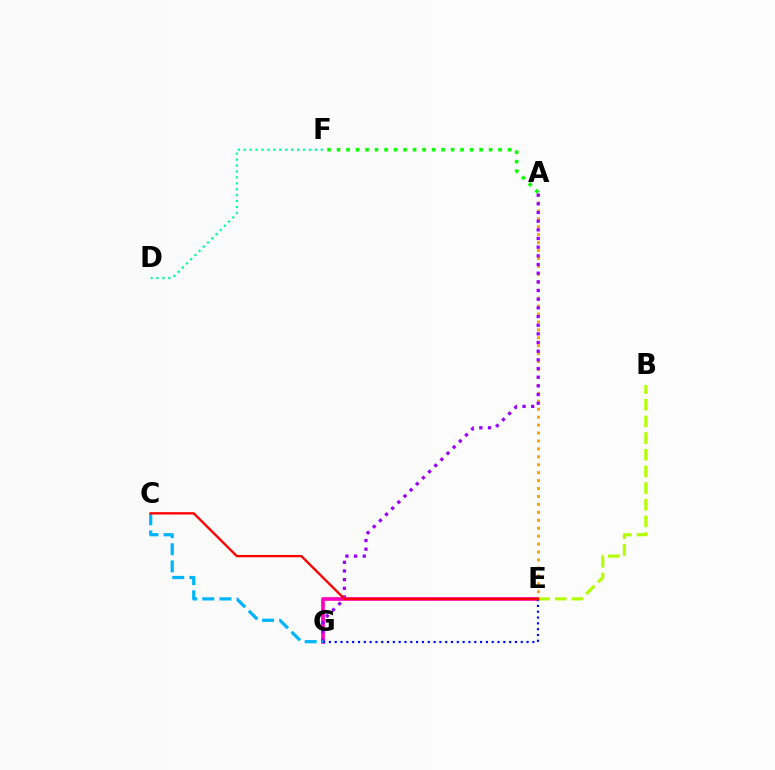{('A', 'E'): [{'color': '#ffa500', 'line_style': 'dotted', 'thickness': 2.16}], ('D', 'F'): [{'color': '#00ff9d', 'line_style': 'dotted', 'thickness': 1.61}], ('E', 'G'): [{'color': '#ff00bd', 'line_style': 'solid', 'thickness': 2.65}, {'color': '#0010ff', 'line_style': 'dotted', 'thickness': 1.58}], ('A', 'G'): [{'color': '#9b00ff', 'line_style': 'dotted', 'thickness': 2.36}], ('B', 'E'): [{'color': '#b3ff00', 'line_style': 'dashed', 'thickness': 2.26}], ('A', 'F'): [{'color': '#08ff00', 'line_style': 'dotted', 'thickness': 2.58}], ('C', 'G'): [{'color': '#00b5ff', 'line_style': 'dashed', 'thickness': 2.33}], ('C', 'E'): [{'color': '#ff0000', 'line_style': 'solid', 'thickness': 1.68}]}